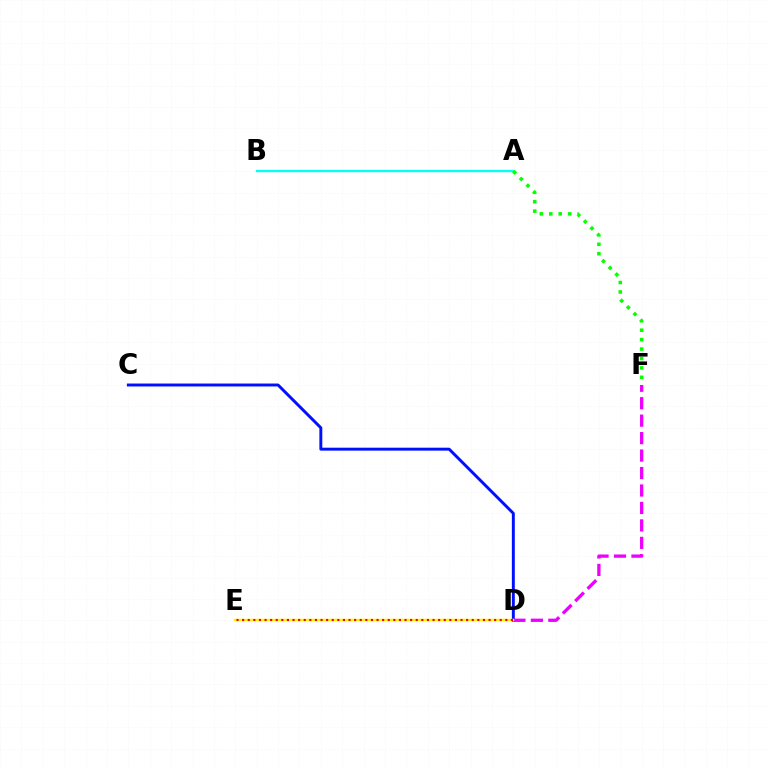{('C', 'D'): [{'color': '#0010ff', 'line_style': 'solid', 'thickness': 2.11}], ('D', 'F'): [{'color': '#ee00ff', 'line_style': 'dashed', 'thickness': 2.37}], ('D', 'E'): [{'color': '#fcf500', 'line_style': 'solid', 'thickness': 1.74}, {'color': '#ff0000', 'line_style': 'dotted', 'thickness': 1.52}], ('A', 'B'): [{'color': '#00fff6', 'line_style': 'solid', 'thickness': 1.65}], ('A', 'F'): [{'color': '#08ff00', 'line_style': 'dotted', 'thickness': 2.56}]}